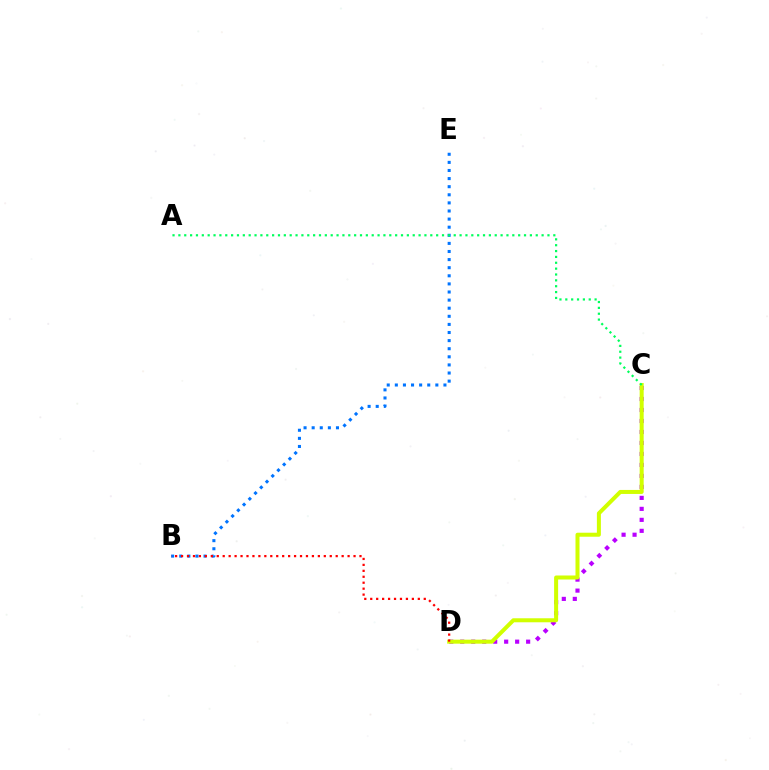{('B', 'E'): [{'color': '#0074ff', 'line_style': 'dotted', 'thickness': 2.2}], ('C', 'D'): [{'color': '#b900ff', 'line_style': 'dotted', 'thickness': 2.98}, {'color': '#d1ff00', 'line_style': 'solid', 'thickness': 2.89}], ('B', 'D'): [{'color': '#ff0000', 'line_style': 'dotted', 'thickness': 1.62}], ('A', 'C'): [{'color': '#00ff5c', 'line_style': 'dotted', 'thickness': 1.59}]}